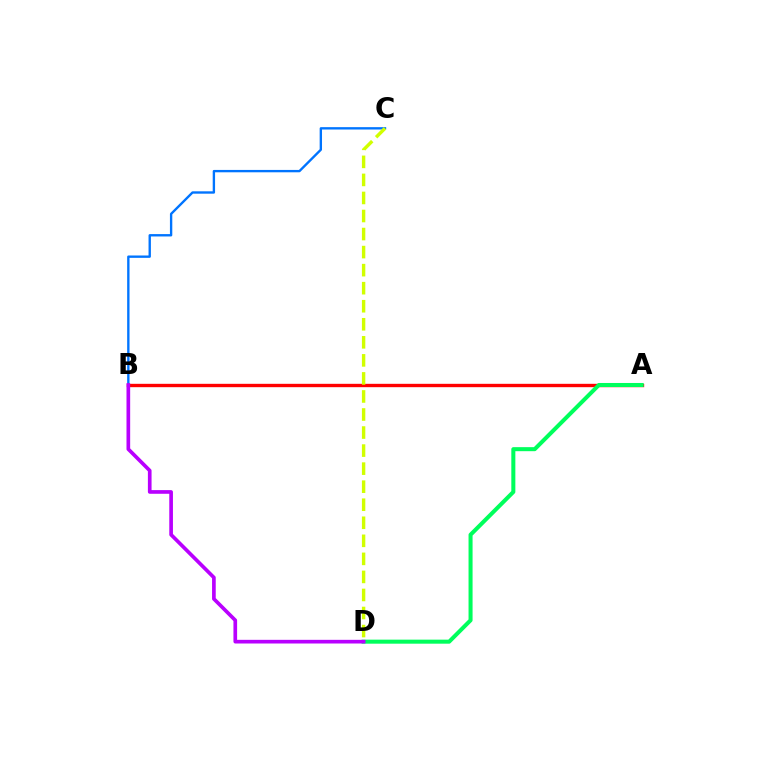{('B', 'C'): [{'color': '#0074ff', 'line_style': 'solid', 'thickness': 1.7}], ('A', 'B'): [{'color': '#ff0000', 'line_style': 'solid', 'thickness': 2.42}], ('C', 'D'): [{'color': '#d1ff00', 'line_style': 'dashed', 'thickness': 2.45}], ('A', 'D'): [{'color': '#00ff5c', 'line_style': 'solid', 'thickness': 2.91}], ('B', 'D'): [{'color': '#b900ff', 'line_style': 'solid', 'thickness': 2.64}]}